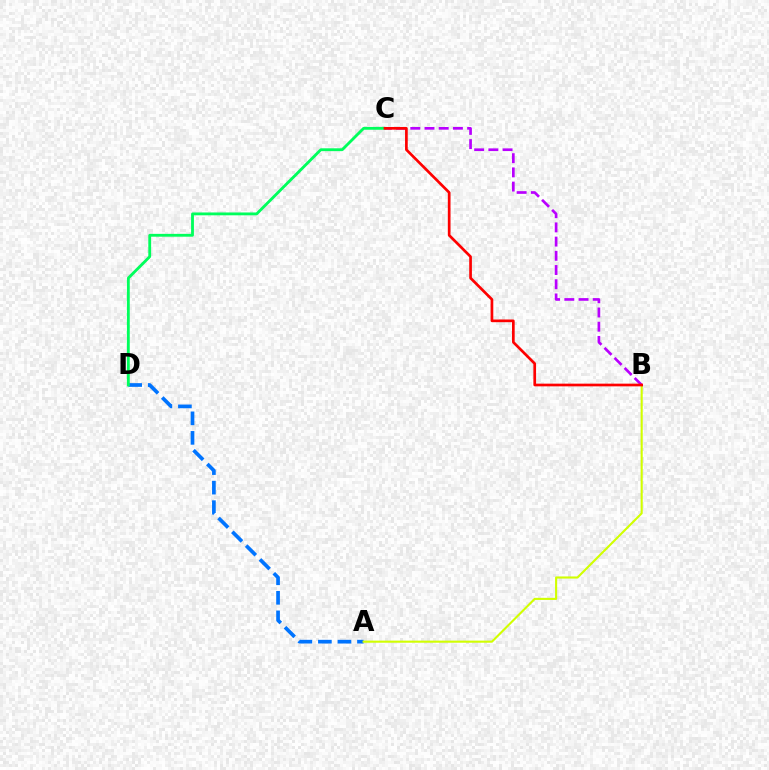{('A', 'D'): [{'color': '#0074ff', 'line_style': 'dashed', 'thickness': 2.65}], ('A', 'B'): [{'color': '#d1ff00', 'line_style': 'solid', 'thickness': 1.52}], ('B', 'C'): [{'color': '#b900ff', 'line_style': 'dashed', 'thickness': 1.93}, {'color': '#ff0000', 'line_style': 'solid', 'thickness': 1.94}], ('C', 'D'): [{'color': '#00ff5c', 'line_style': 'solid', 'thickness': 2.04}]}